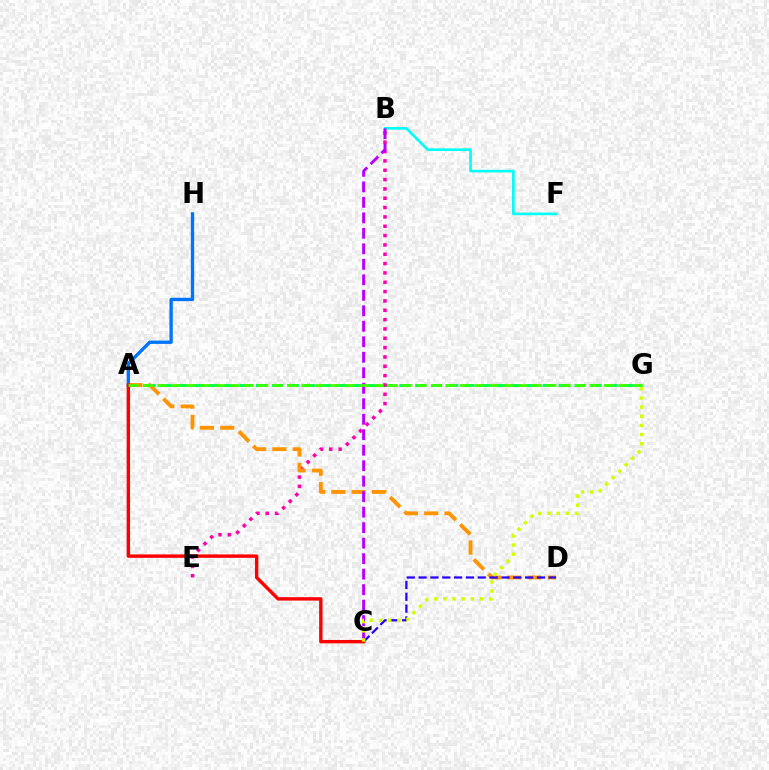{('A', 'G'): [{'color': '#00ff5c', 'line_style': 'dashed', 'thickness': 2.16}, {'color': '#3dff00', 'line_style': 'dashed', 'thickness': 1.96}], ('B', 'E'): [{'color': '#ff00ac', 'line_style': 'dotted', 'thickness': 2.54}], ('A', 'H'): [{'color': '#0074ff', 'line_style': 'solid', 'thickness': 2.41}], ('B', 'F'): [{'color': '#00fff6', 'line_style': 'solid', 'thickness': 1.9}], ('A', 'D'): [{'color': '#ff9400', 'line_style': 'dashed', 'thickness': 2.76}], ('C', 'D'): [{'color': '#2500ff', 'line_style': 'dashed', 'thickness': 1.61}], ('B', 'C'): [{'color': '#b900ff', 'line_style': 'dashed', 'thickness': 2.1}], ('A', 'C'): [{'color': '#ff0000', 'line_style': 'solid', 'thickness': 2.45}], ('C', 'G'): [{'color': '#d1ff00', 'line_style': 'dotted', 'thickness': 2.49}]}